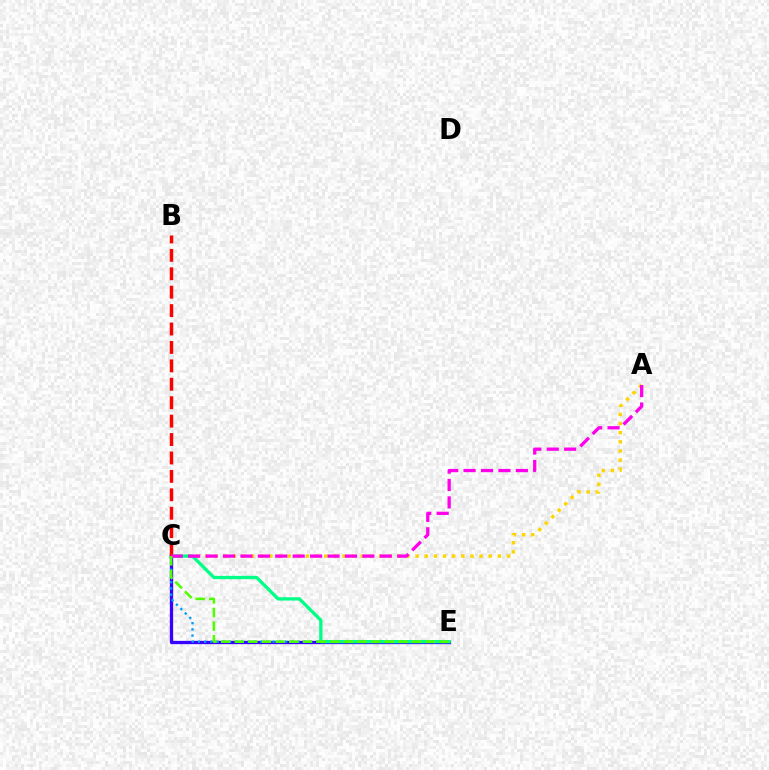{('C', 'E'): [{'color': '#3700ff', 'line_style': 'solid', 'thickness': 2.37}, {'color': '#009eff', 'line_style': 'dotted', 'thickness': 1.69}, {'color': '#00ff86', 'line_style': 'solid', 'thickness': 2.38}, {'color': '#4fff00', 'line_style': 'dashed', 'thickness': 1.85}], ('A', 'C'): [{'color': '#ffd500', 'line_style': 'dotted', 'thickness': 2.48}, {'color': '#ff00ed', 'line_style': 'dashed', 'thickness': 2.37}], ('B', 'C'): [{'color': '#ff0000', 'line_style': 'dashed', 'thickness': 2.5}]}